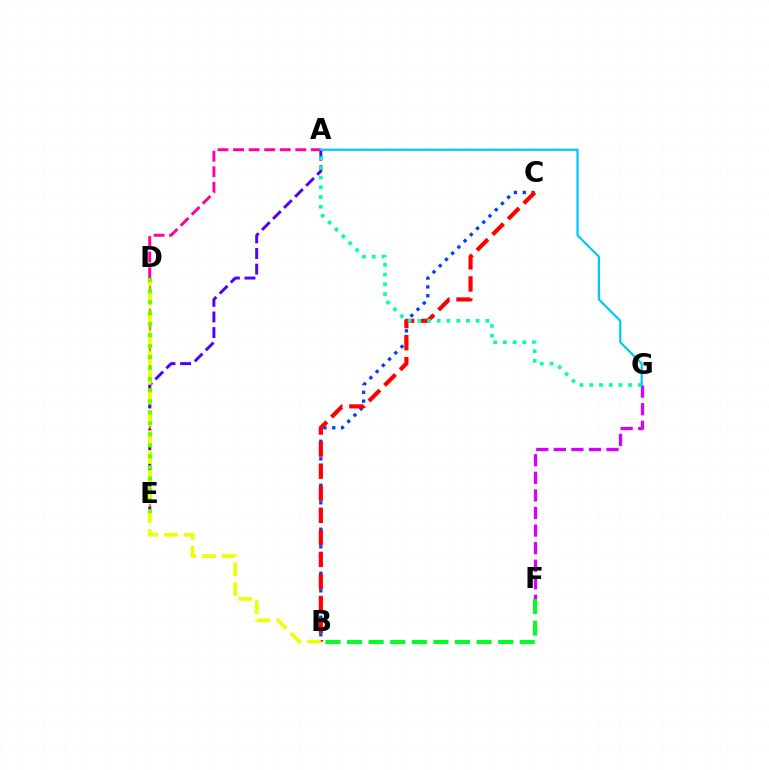{('A', 'D'): [{'color': '#ff00a0', 'line_style': 'dashed', 'thickness': 2.11}], ('F', 'G'): [{'color': '#d600ff', 'line_style': 'dashed', 'thickness': 2.39}], ('D', 'E'): [{'color': '#ff8800', 'line_style': 'dashed', 'thickness': 1.77}, {'color': '#66ff00', 'line_style': 'dotted', 'thickness': 2.99}], ('B', 'F'): [{'color': '#00ff27', 'line_style': 'dashed', 'thickness': 2.93}], ('A', 'E'): [{'color': '#4f00ff', 'line_style': 'dashed', 'thickness': 2.12}], ('B', 'C'): [{'color': '#003fff', 'line_style': 'dotted', 'thickness': 2.39}, {'color': '#ff0000', 'line_style': 'dashed', 'thickness': 3.0}], ('A', 'G'): [{'color': '#00ffaf', 'line_style': 'dotted', 'thickness': 2.64}, {'color': '#00c7ff', 'line_style': 'solid', 'thickness': 1.6}], ('B', 'D'): [{'color': '#eeff00', 'line_style': 'dashed', 'thickness': 2.69}]}